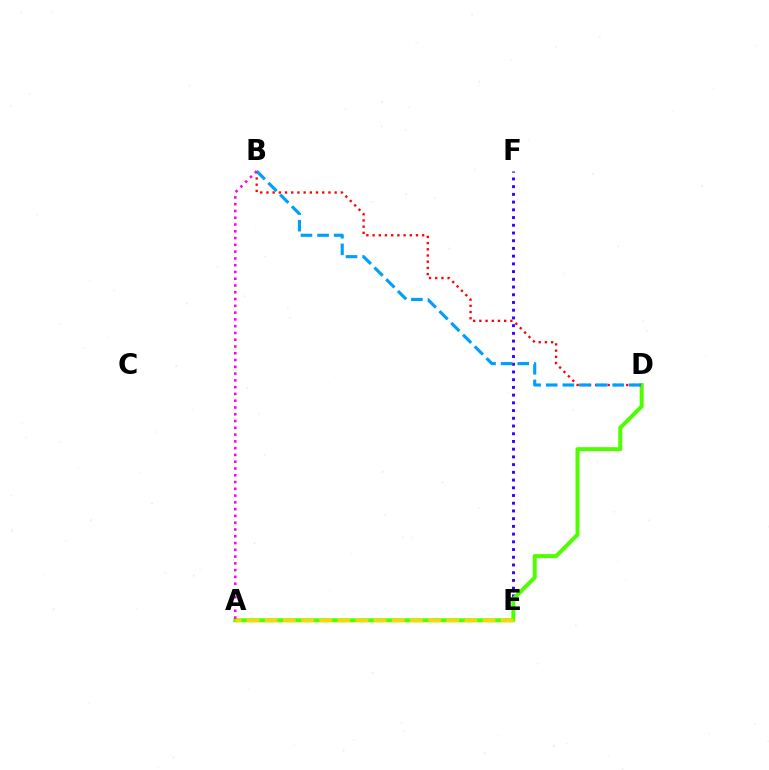{('A', 'E'): [{'color': '#00ff86', 'line_style': 'dotted', 'thickness': 2.11}, {'color': '#ffd500', 'line_style': 'dashed', 'thickness': 2.47}], ('E', 'F'): [{'color': '#3700ff', 'line_style': 'dotted', 'thickness': 2.1}], ('A', 'D'): [{'color': '#4fff00', 'line_style': 'solid', 'thickness': 2.88}], ('B', 'D'): [{'color': '#ff0000', 'line_style': 'dotted', 'thickness': 1.68}, {'color': '#009eff', 'line_style': 'dashed', 'thickness': 2.26}], ('A', 'B'): [{'color': '#ff00ed', 'line_style': 'dotted', 'thickness': 1.84}]}